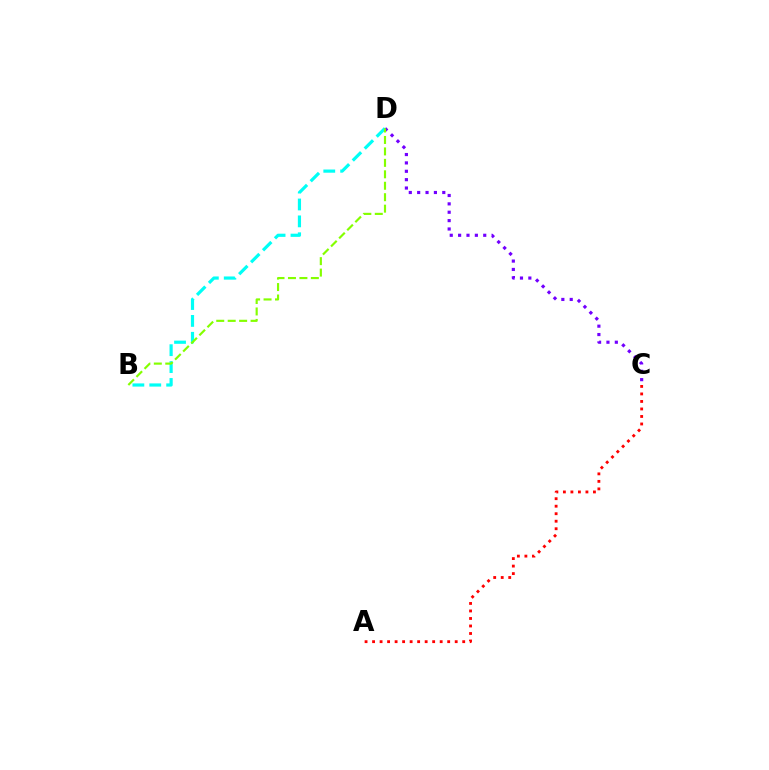{('C', 'D'): [{'color': '#7200ff', 'line_style': 'dotted', 'thickness': 2.27}], ('B', 'D'): [{'color': '#00fff6', 'line_style': 'dashed', 'thickness': 2.29}, {'color': '#84ff00', 'line_style': 'dashed', 'thickness': 1.56}], ('A', 'C'): [{'color': '#ff0000', 'line_style': 'dotted', 'thickness': 2.04}]}